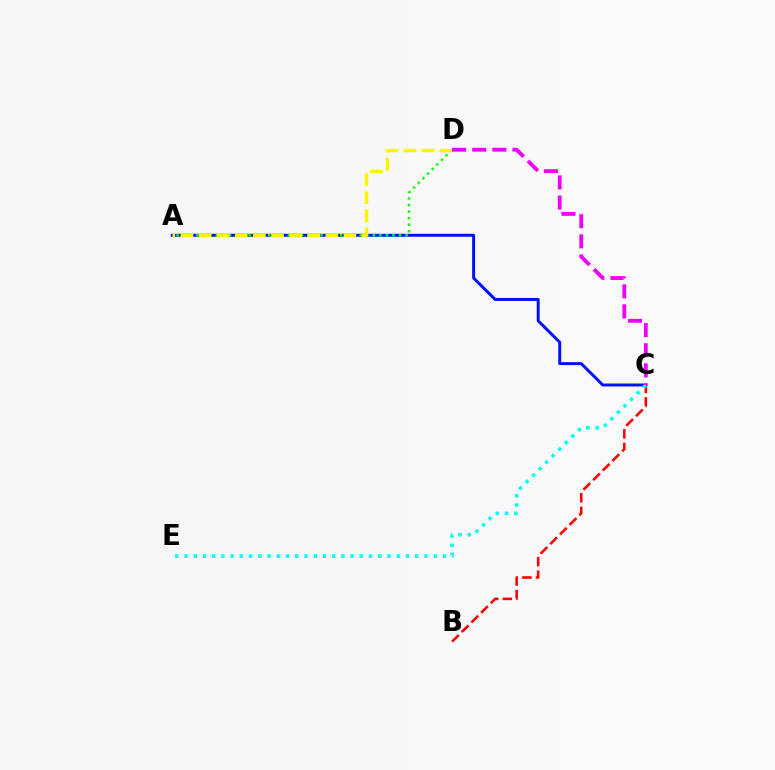{('B', 'C'): [{'color': '#ff0000', 'line_style': 'dashed', 'thickness': 1.85}], ('A', 'C'): [{'color': '#0010ff', 'line_style': 'solid', 'thickness': 2.13}], ('C', 'E'): [{'color': '#00fff6', 'line_style': 'dotted', 'thickness': 2.51}], ('A', 'D'): [{'color': '#08ff00', 'line_style': 'dotted', 'thickness': 1.78}, {'color': '#fcf500', 'line_style': 'dashed', 'thickness': 2.46}], ('C', 'D'): [{'color': '#ee00ff', 'line_style': 'dashed', 'thickness': 2.73}]}